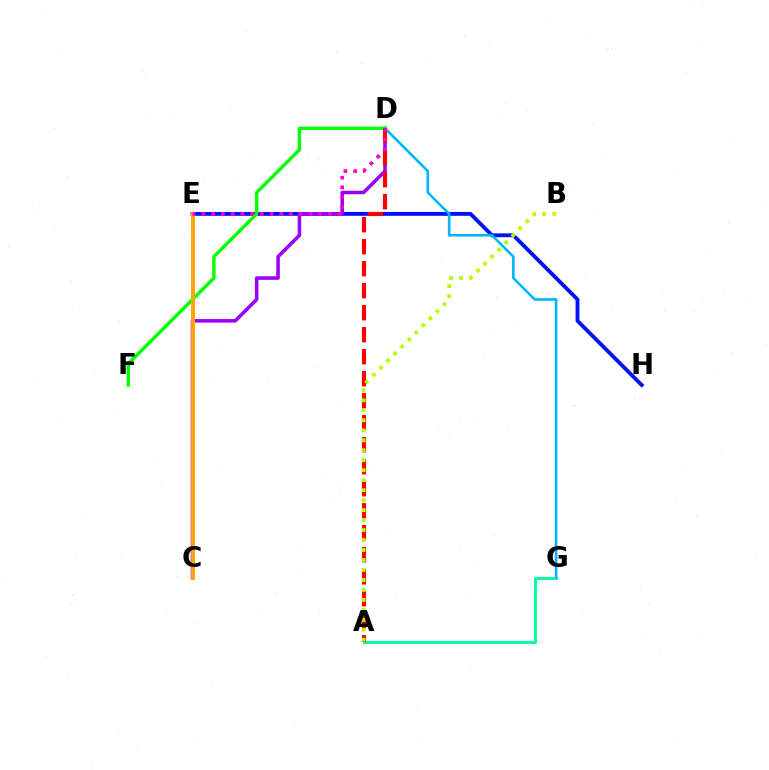{('E', 'H'): [{'color': '#0010ff', 'line_style': 'solid', 'thickness': 2.77}], ('A', 'G'): [{'color': '#00ff9d', 'line_style': 'solid', 'thickness': 2.13}], ('D', 'G'): [{'color': '#00b5ff', 'line_style': 'solid', 'thickness': 1.88}], ('C', 'D'): [{'color': '#9b00ff', 'line_style': 'solid', 'thickness': 2.56}], ('D', 'F'): [{'color': '#08ff00', 'line_style': 'solid', 'thickness': 2.45}], ('C', 'E'): [{'color': '#ffa500', 'line_style': 'solid', 'thickness': 2.76}], ('A', 'D'): [{'color': '#ff0000', 'line_style': 'dashed', 'thickness': 2.99}], ('D', 'E'): [{'color': '#ff00bd', 'line_style': 'dotted', 'thickness': 2.64}], ('A', 'B'): [{'color': '#b3ff00', 'line_style': 'dotted', 'thickness': 2.71}]}